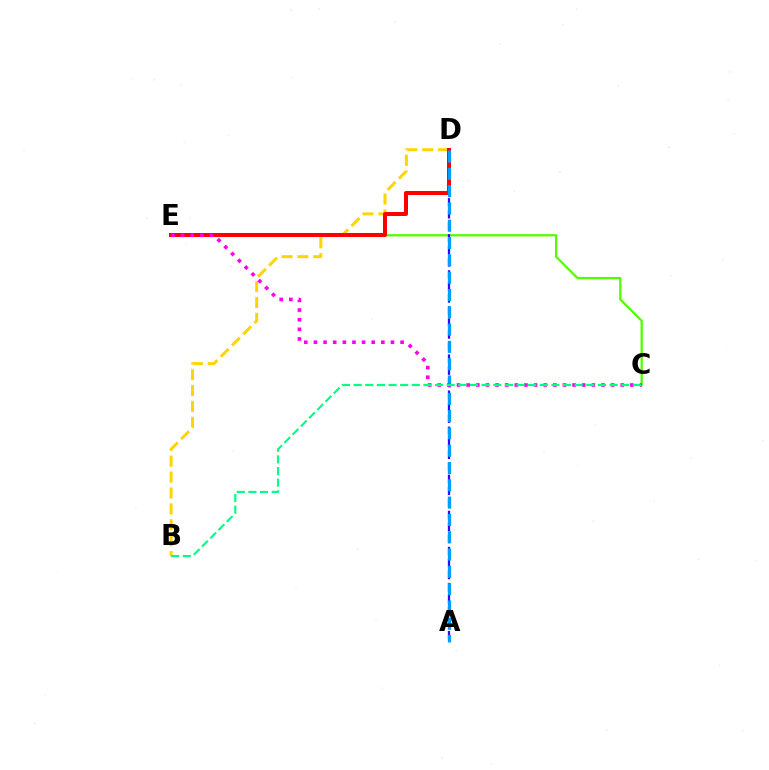{('C', 'E'): [{'color': '#4fff00', 'line_style': 'solid', 'thickness': 1.62}, {'color': '#ff00ed', 'line_style': 'dotted', 'thickness': 2.62}], ('B', 'D'): [{'color': '#ffd500', 'line_style': 'dashed', 'thickness': 2.16}], ('A', 'D'): [{'color': '#3700ff', 'line_style': 'dashed', 'thickness': 1.63}, {'color': '#009eff', 'line_style': 'dashed', 'thickness': 2.35}], ('D', 'E'): [{'color': '#ff0000', 'line_style': 'solid', 'thickness': 2.88}], ('B', 'C'): [{'color': '#00ff86', 'line_style': 'dashed', 'thickness': 1.58}]}